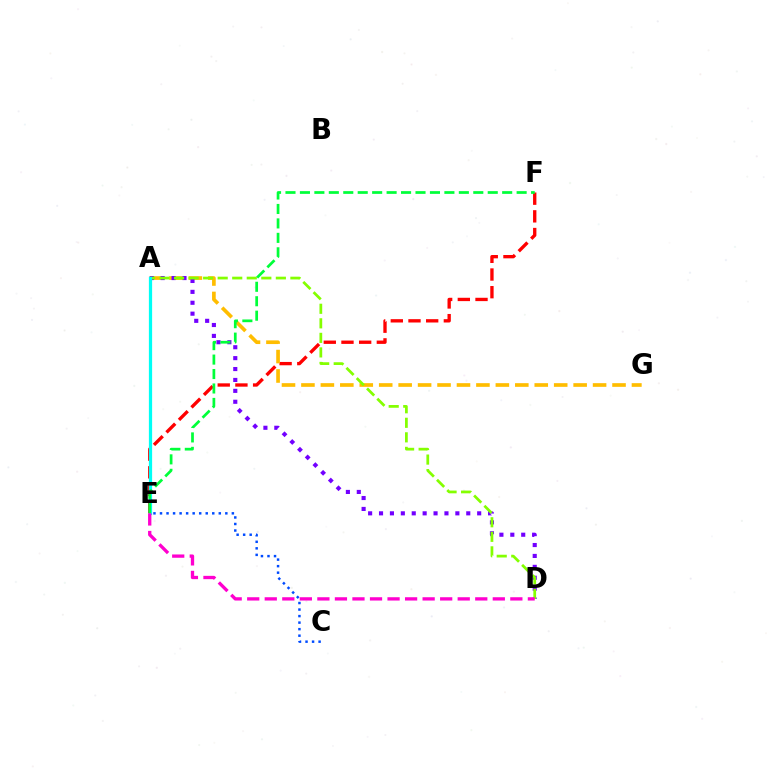{('E', 'F'): [{'color': '#ff0000', 'line_style': 'dashed', 'thickness': 2.4}, {'color': '#00ff39', 'line_style': 'dashed', 'thickness': 1.96}], ('A', 'G'): [{'color': '#ffbd00', 'line_style': 'dashed', 'thickness': 2.64}], ('A', 'D'): [{'color': '#7200ff', 'line_style': 'dotted', 'thickness': 2.96}, {'color': '#84ff00', 'line_style': 'dashed', 'thickness': 1.98}], ('A', 'E'): [{'color': '#00fff6', 'line_style': 'solid', 'thickness': 2.33}], ('C', 'E'): [{'color': '#004bff', 'line_style': 'dotted', 'thickness': 1.78}], ('D', 'E'): [{'color': '#ff00cf', 'line_style': 'dashed', 'thickness': 2.38}]}